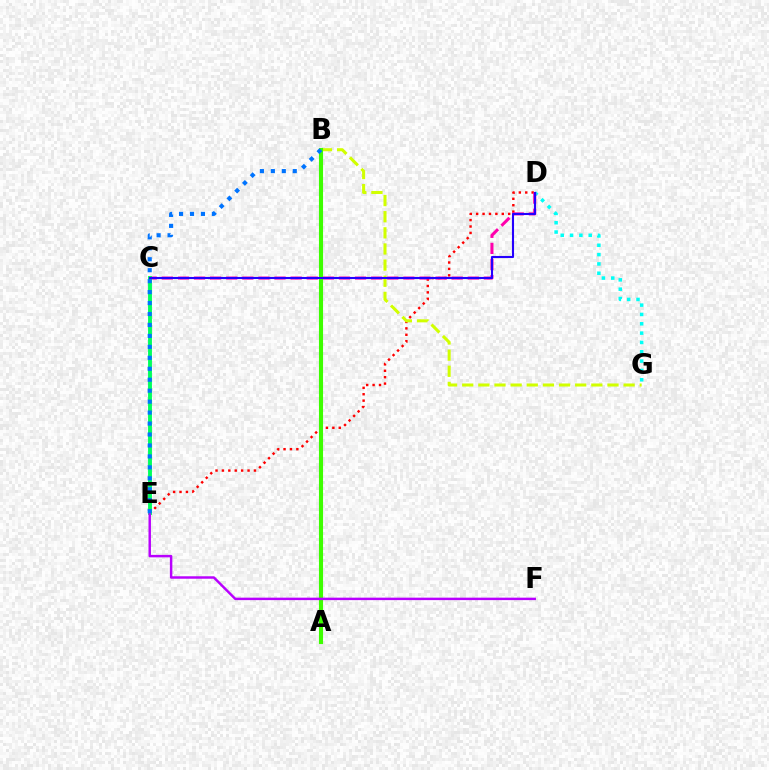{('D', 'G'): [{'color': '#00fff6', 'line_style': 'dotted', 'thickness': 2.54}], ('A', 'B'): [{'color': '#ff9400', 'line_style': 'dashed', 'thickness': 1.74}, {'color': '#3dff00', 'line_style': 'solid', 'thickness': 2.95}], ('D', 'E'): [{'color': '#ff0000', 'line_style': 'dotted', 'thickness': 1.74}], ('C', 'D'): [{'color': '#ff00ac', 'line_style': 'dashed', 'thickness': 2.19}, {'color': '#2500ff', 'line_style': 'solid', 'thickness': 1.5}], ('C', 'E'): [{'color': '#00ff5c', 'line_style': 'solid', 'thickness': 2.79}], ('B', 'G'): [{'color': '#d1ff00', 'line_style': 'dashed', 'thickness': 2.19}], ('E', 'F'): [{'color': '#b900ff', 'line_style': 'solid', 'thickness': 1.77}], ('B', 'E'): [{'color': '#0074ff', 'line_style': 'dotted', 'thickness': 2.98}]}